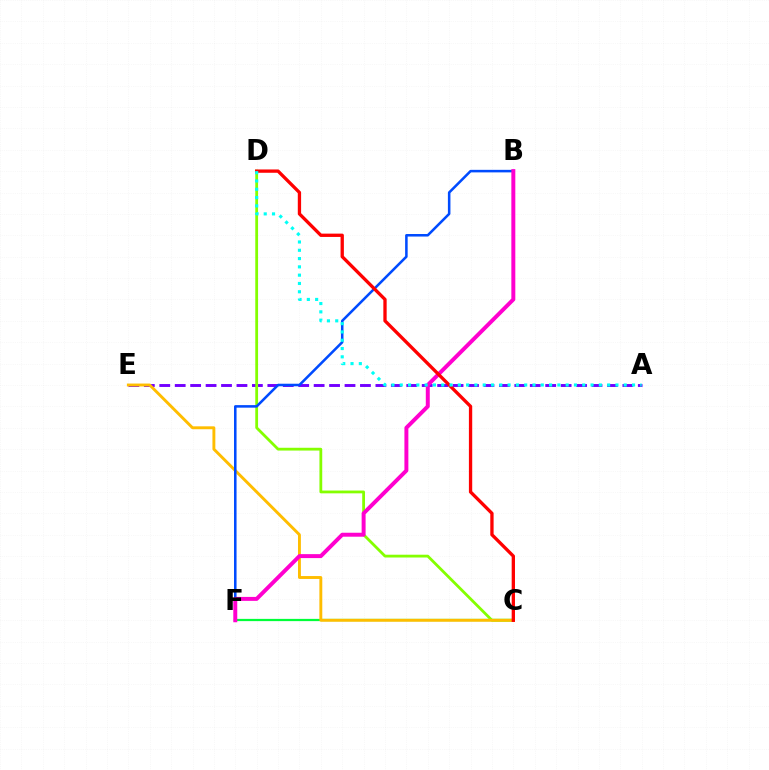{('C', 'F'): [{'color': '#00ff39', 'line_style': 'solid', 'thickness': 1.61}], ('A', 'E'): [{'color': '#7200ff', 'line_style': 'dashed', 'thickness': 2.1}], ('C', 'D'): [{'color': '#84ff00', 'line_style': 'solid', 'thickness': 2.01}, {'color': '#ff0000', 'line_style': 'solid', 'thickness': 2.38}], ('C', 'E'): [{'color': '#ffbd00', 'line_style': 'solid', 'thickness': 2.09}], ('B', 'F'): [{'color': '#004bff', 'line_style': 'solid', 'thickness': 1.83}, {'color': '#ff00cf', 'line_style': 'solid', 'thickness': 2.85}], ('A', 'D'): [{'color': '#00fff6', 'line_style': 'dotted', 'thickness': 2.25}]}